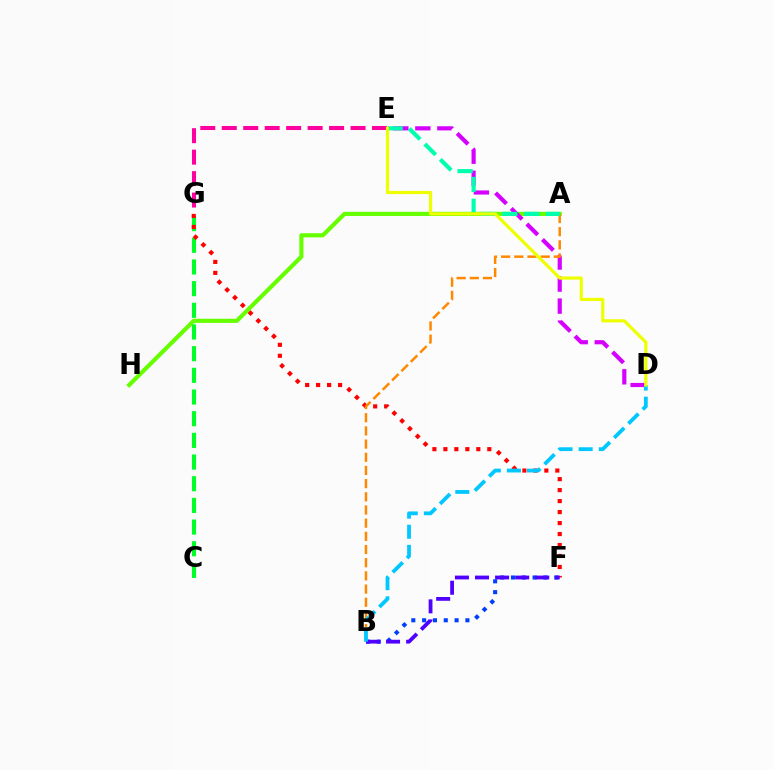{('A', 'H'): [{'color': '#66ff00', 'line_style': 'solid', 'thickness': 2.99}], ('E', 'G'): [{'color': '#ff00a0', 'line_style': 'dashed', 'thickness': 2.92}], ('C', 'G'): [{'color': '#00ff27', 'line_style': 'dashed', 'thickness': 2.94}], ('F', 'G'): [{'color': '#ff0000', 'line_style': 'dotted', 'thickness': 2.98}], ('D', 'E'): [{'color': '#d600ff', 'line_style': 'dashed', 'thickness': 2.99}, {'color': '#eeff00', 'line_style': 'solid', 'thickness': 2.3}], ('A', 'B'): [{'color': '#ff8800', 'line_style': 'dashed', 'thickness': 1.79}], ('B', 'F'): [{'color': '#003fff', 'line_style': 'dotted', 'thickness': 2.94}, {'color': '#4f00ff', 'line_style': 'dashed', 'thickness': 2.73}], ('A', 'E'): [{'color': '#00ffaf', 'line_style': 'dashed', 'thickness': 2.97}], ('B', 'D'): [{'color': '#00c7ff', 'line_style': 'dashed', 'thickness': 2.74}]}